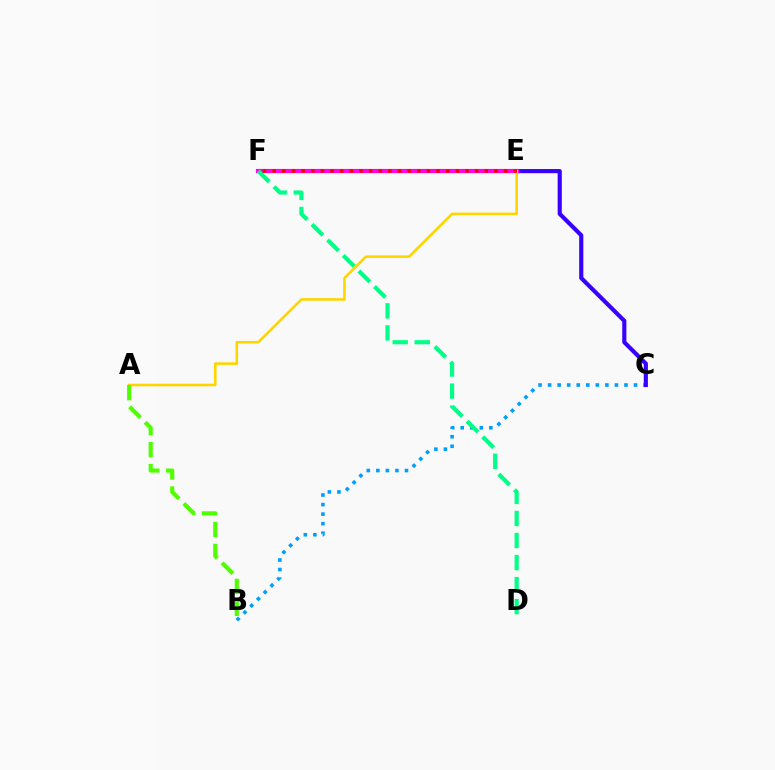{('B', 'C'): [{'color': '#009eff', 'line_style': 'dotted', 'thickness': 2.59}], ('C', 'E'): [{'color': '#3700ff', 'line_style': 'solid', 'thickness': 2.98}], ('E', 'F'): [{'color': '#ff00ed', 'line_style': 'solid', 'thickness': 3.0}, {'color': '#ff0000', 'line_style': 'dotted', 'thickness': 2.62}], ('A', 'E'): [{'color': '#ffd500', 'line_style': 'solid', 'thickness': 1.87}], ('D', 'F'): [{'color': '#00ff86', 'line_style': 'dashed', 'thickness': 2.99}], ('A', 'B'): [{'color': '#4fff00', 'line_style': 'dashed', 'thickness': 2.98}]}